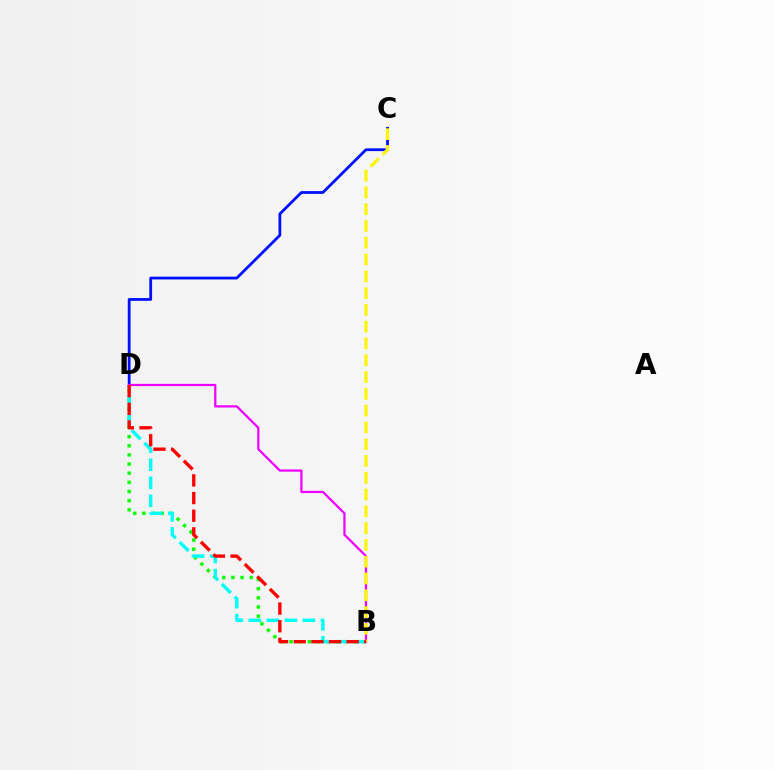{('B', 'D'): [{'color': '#08ff00', 'line_style': 'dotted', 'thickness': 2.48}, {'color': '#00fff6', 'line_style': 'dashed', 'thickness': 2.45}, {'color': '#ee00ff', 'line_style': 'solid', 'thickness': 1.61}, {'color': '#ff0000', 'line_style': 'dashed', 'thickness': 2.4}], ('C', 'D'): [{'color': '#0010ff', 'line_style': 'solid', 'thickness': 2.01}], ('B', 'C'): [{'color': '#fcf500', 'line_style': 'dashed', 'thickness': 2.28}]}